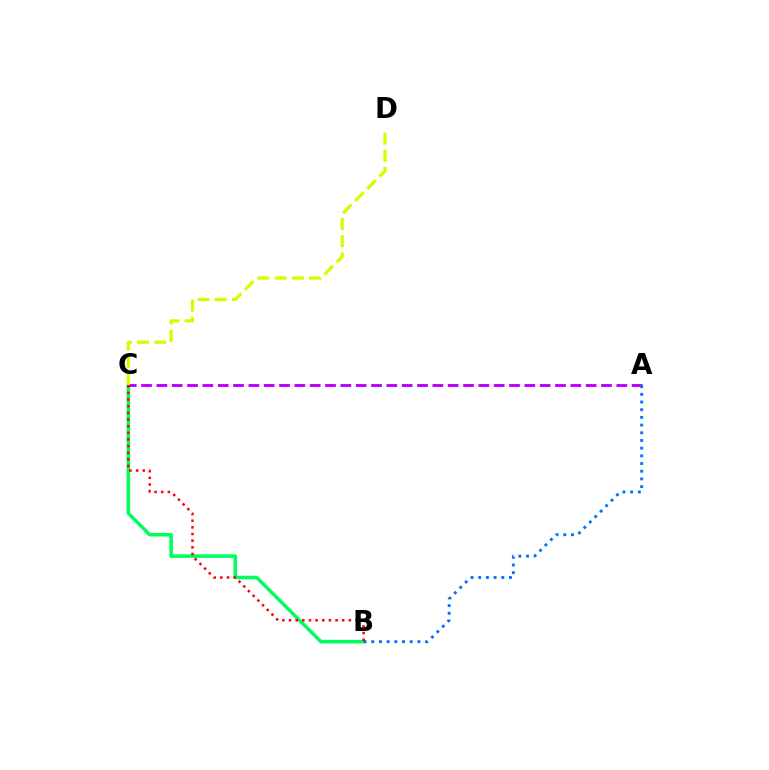{('B', 'C'): [{'color': '#00ff5c', 'line_style': 'solid', 'thickness': 2.57}, {'color': '#ff0000', 'line_style': 'dotted', 'thickness': 1.81}], ('A', 'C'): [{'color': '#b900ff', 'line_style': 'dashed', 'thickness': 2.08}], ('A', 'B'): [{'color': '#0074ff', 'line_style': 'dotted', 'thickness': 2.09}], ('C', 'D'): [{'color': '#d1ff00', 'line_style': 'dashed', 'thickness': 2.34}]}